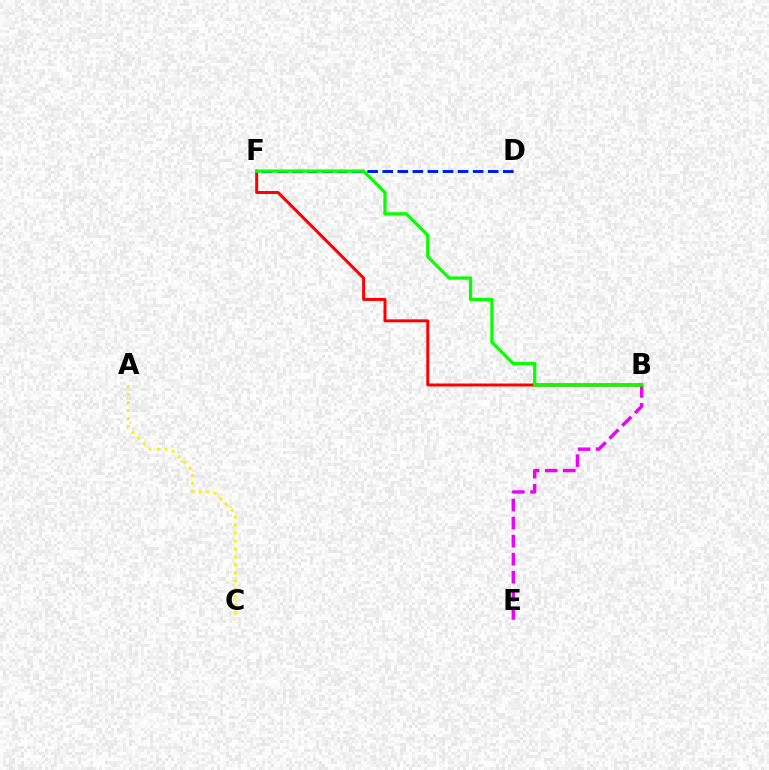{('D', 'F'): [{'color': '#00fff6', 'line_style': 'dashed', 'thickness': 2.05}, {'color': '#0010ff', 'line_style': 'dashed', 'thickness': 2.05}], ('B', 'E'): [{'color': '#ee00ff', 'line_style': 'dashed', 'thickness': 2.46}], ('B', 'F'): [{'color': '#ff0000', 'line_style': 'solid', 'thickness': 2.14}, {'color': '#08ff00', 'line_style': 'solid', 'thickness': 2.35}], ('A', 'C'): [{'color': '#fcf500', 'line_style': 'dotted', 'thickness': 2.17}]}